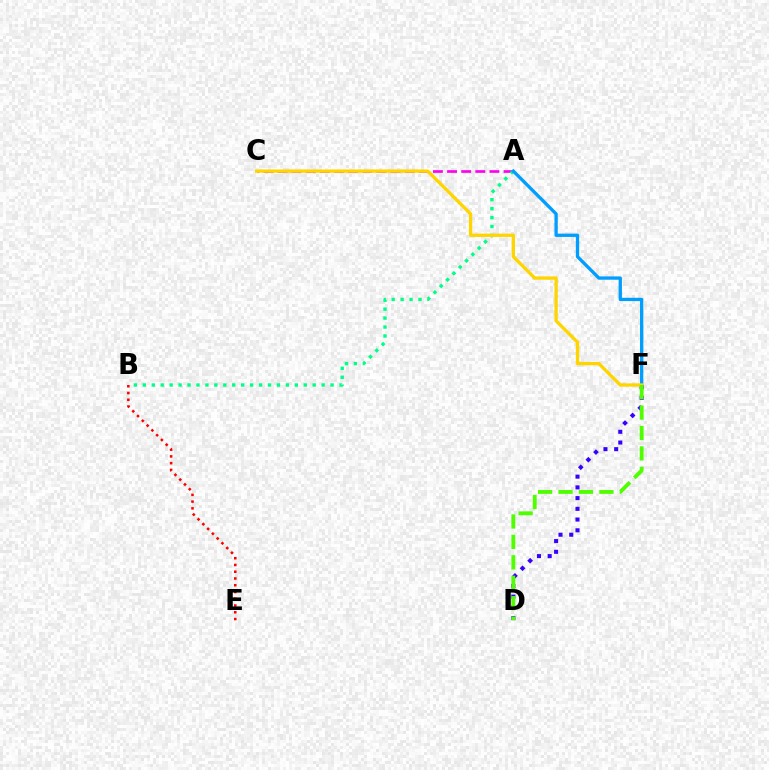{('A', 'C'): [{'color': '#ff00ed', 'line_style': 'dashed', 'thickness': 1.92}], ('A', 'B'): [{'color': '#00ff86', 'line_style': 'dotted', 'thickness': 2.43}], ('A', 'F'): [{'color': '#009eff', 'line_style': 'solid', 'thickness': 2.38}], ('B', 'E'): [{'color': '#ff0000', 'line_style': 'dotted', 'thickness': 1.84}], ('D', 'F'): [{'color': '#3700ff', 'line_style': 'dotted', 'thickness': 2.91}, {'color': '#4fff00', 'line_style': 'dashed', 'thickness': 2.78}], ('C', 'F'): [{'color': '#ffd500', 'line_style': 'solid', 'thickness': 2.38}]}